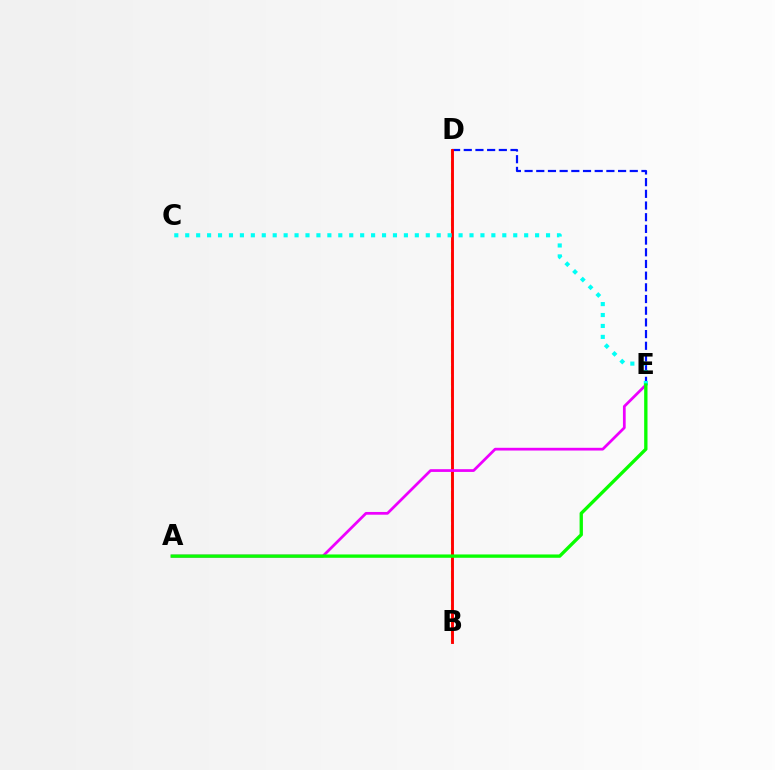{('B', 'D'): [{'color': '#fcf500', 'line_style': 'dashed', 'thickness': 1.54}, {'color': '#ff0000', 'line_style': 'solid', 'thickness': 2.08}], ('D', 'E'): [{'color': '#0010ff', 'line_style': 'dashed', 'thickness': 1.59}], ('A', 'E'): [{'color': '#ee00ff', 'line_style': 'solid', 'thickness': 1.97}, {'color': '#08ff00', 'line_style': 'solid', 'thickness': 2.4}], ('C', 'E'): [{'color': '#00fff6', 'line_style': 'dotted', 'thickness': 2.97}]}